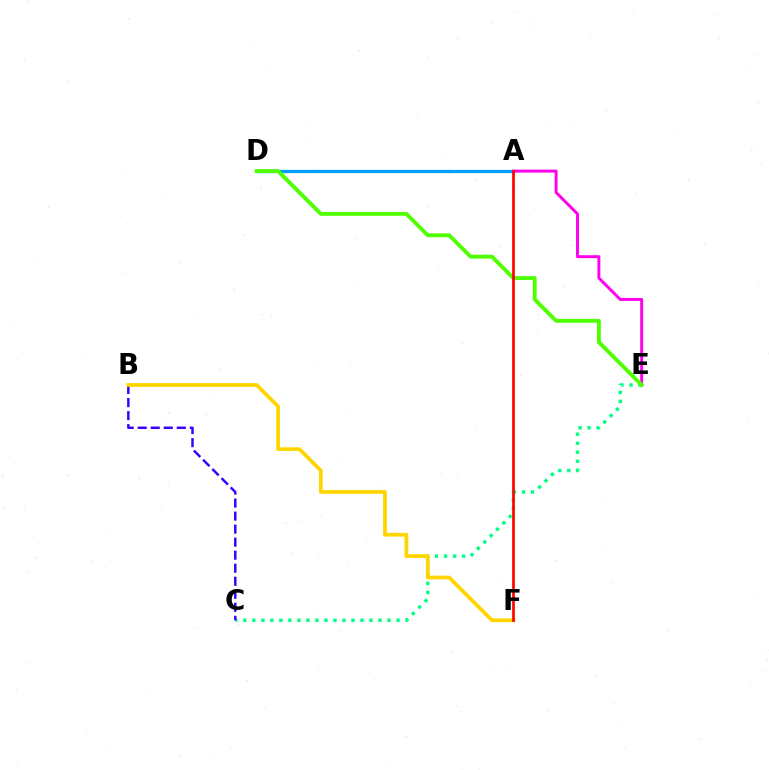{('C', 'E'): [{'color': '#00ff86', 'line_style': 'dotted', 'thickness': 2.45}], ('B', 'C'): [{'color': '#3700ff', 'line_style': 'dashed', 'thickness': 1.77}], ('A', 'D'): [{'color': '#009eff', 'line_style': 'solid', 'thickness': 2.34}], ('A', 'E'): [{'color': '#ff00ed', 'line_style': 'solid', 'thickness': 2.11}], ('D', 'E'): [{'color': '#4fff00', 'line_style': 'solid', 'thickness': 2.78}], ('B', 'F'): [{'color': '#ffd500', 'line_style': 'solid', 'thickness': 2.69}], ('A', 'F'): [{'color': '#ff0000', 'line_style': 'solid', 'thickness': 1.94}]}